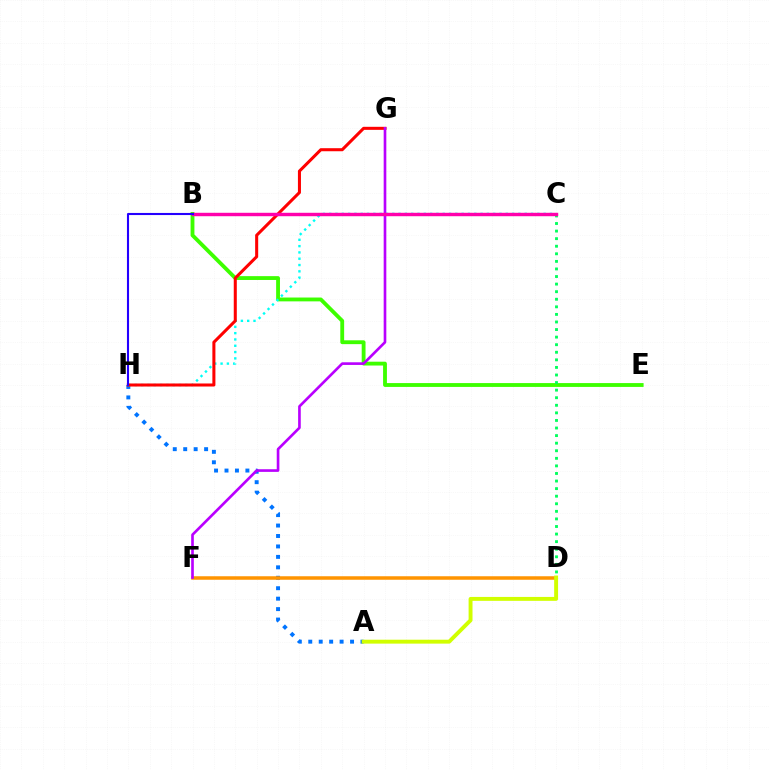{('A', 'H'): [{'color': '#0074ff', 'line_style': 'dotted', 'thickness': 2.84}], ('B', 'E'): [{'color': '#3dff00', 'line_style': 'solid', 'thickness': 2.76}], ('D', 'F'): [{'color': '#ff9400', 'line_style': 'solid', 'thickness': 2.53}], ('C', 'D'): [{'color': '#00ff5c', 'line_style': 'dotted', 'thickness': 2.06}], ('A', 'D'): [{'color': '#d1ff00', 'line_style': 'solid', 'thickness': 2.82}], ('C', 'H'): [{'color': '#00fff6', 'line_style': 'dotted', 'thickness': 1.71}], ('G', 'H'): [{'color': '#ff0000', 'line_style': 'solid', 'thickness': 2.19}], ('F', 'G'): [{'color': '#b900ff', 'line_style': 'solid', 'thickness': 1.91}], ('B', 'C'): [{'color': '#ff00ac', 'line_style': 'solid', 'thickness': 2.47}], ('B', 'H'): [{'color': '#2500ff', 'line_style': 'solid', 'thickness': 1.51}]}